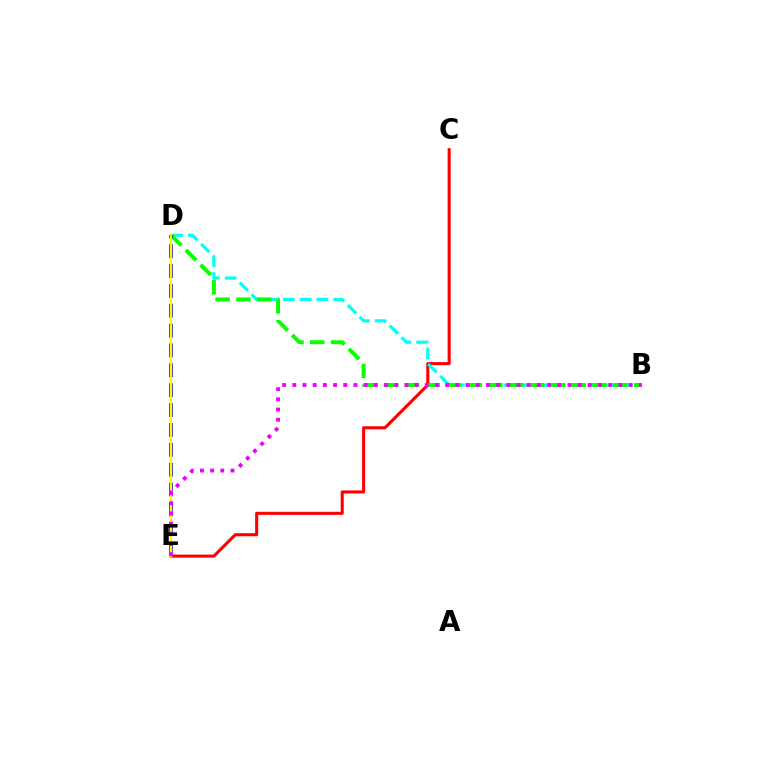{('C', 'E'): [{'color': '#ff0000', 'line_style': 'solid', 'thickness': 2.21}], ('B', 'D'): [{'color': '#00fff6', 'line_style': 'dashed', 'thickness': 2.28}, {'color': '#08ff00', 'line_style': 'dashed', 'thickness': 2.83}], ('D', 'E'): [{'color': '#0010ff', 'line_style': 'dashed', 'thickness': 2.7}, {'color': '#fcf500', 'line_style': 'solid', 'thickness': 1.73}], ('B', 'E'): [{'color': '#ee00ff', 'line_style': 'dotted', 'thickness': 2.77}]}